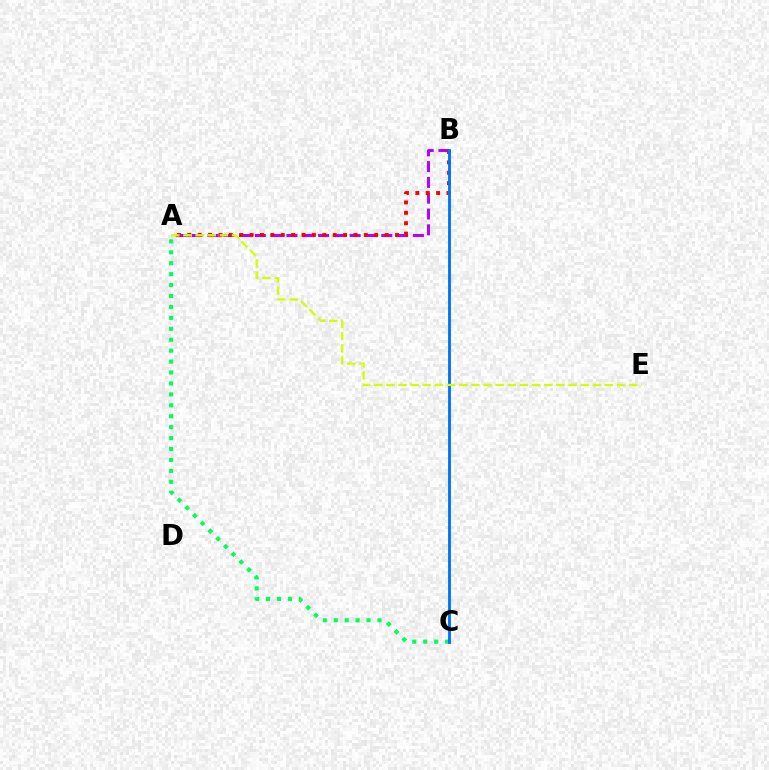{('A', 'C'): [{'color': '#00ff5c', 'line_style': 'dotted', 'thickness': 2.97}], ('A', 'B'): [{'color': '#b900ff', 'line_style': 'dashed', 'thickness': 2.15}, {'color': '#ff0000', 'line_style': 'dotted', 'thickness': 2.82}], ('B', 'C'): [{'color': '#0074ff', 'line_style': 'solid', 'thickness': 2.07}], ('A', 'E'): [{'color': '#d1ff00', 'line_style': 'dashed', 'thickness': 1.65}]}